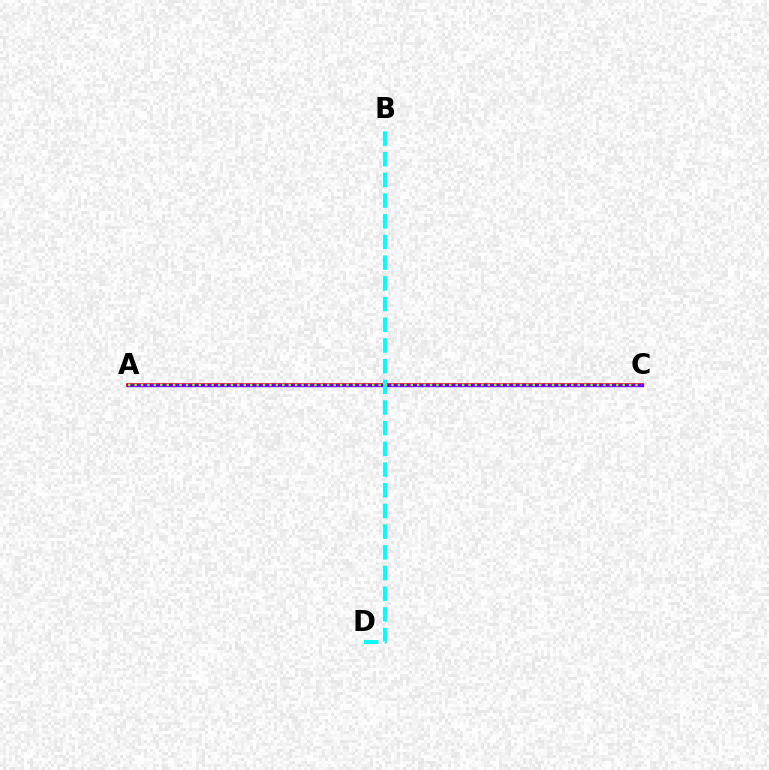{('A', 'C'): [{'color': '#ff0000', 'line_style': 'solid', 'thickness': 2.58}, {'color': '#7200ff', 'line_style': 'solid', 'thickness': 2.43}, {'color': '#84ff00', 'line_style': 'dotted', 'thickness': 1.74}], ('B', 'D'): [{'color': '#00fff6', 'line_style': 'dashed', 'thickness': 2.81}]}